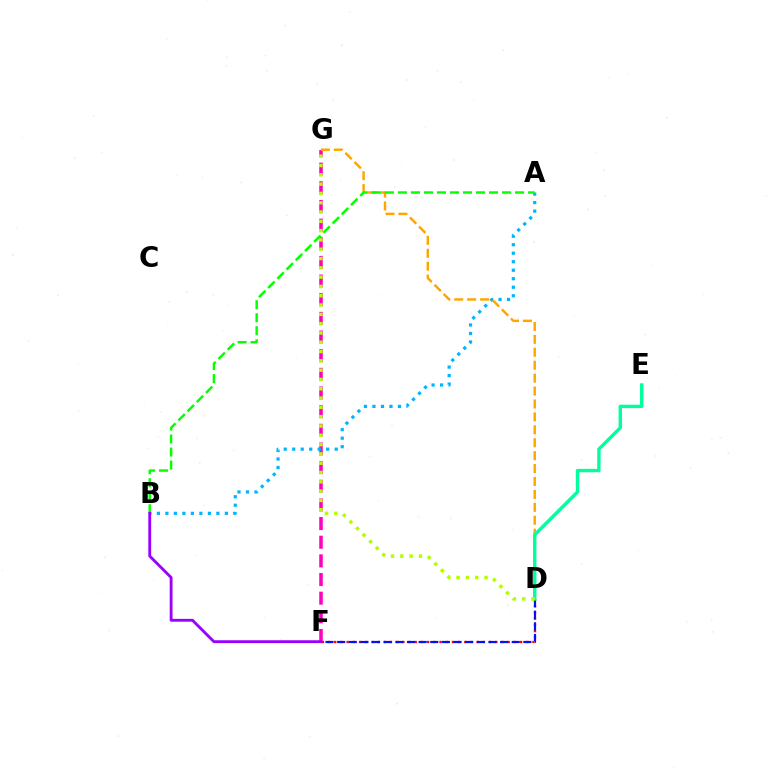{('D', 'F'): [{'color': '#ff0000', 'line_style': 'dotted', 'thickness': 1.68}, {'color': '#0010ff', 'line_style': 'dashed', 'thickness': 1.58}], ('F', 'G'): [{'color': '#ff00bd', 'line_style': 'dashed', 'thickness': 2.53}], ('A', 'B'): [{'color': '#00b5ff', 'line_style': 'dotted', 'thickness': 2.31}, {'color': '#08ff00', 'line_style': 'dashed', 'thickness': 1.77}], ('D', 'G'): [{'color': '#ffa500', 'line_style': 'dashed', 'thickness': 1.76}, {'color': '#b3ff00', 'line_style': 'dotted', 'thickness': 2.53}], ('D', 'E'): [{'color': '#00ff9d', 'line_style': 'solid', 'thickness': 2.44}], ('B', 'F'): [{'color': '#9b00ff', 'line_style': 'solid', 'thickness': 2.04}]}